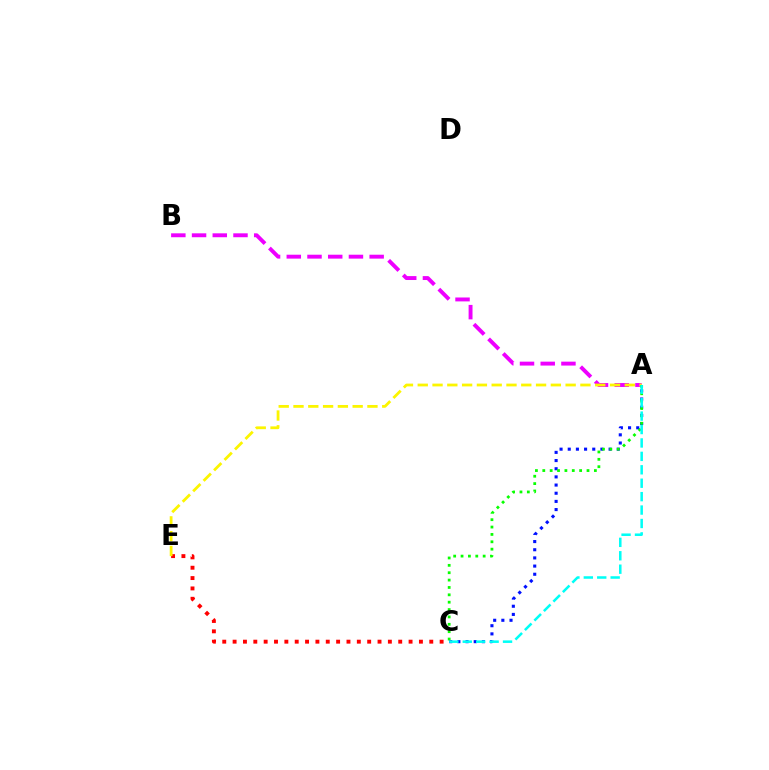{('A', 'C'): [{'color': '#0010ff', 'line_style': 'dotted', 'thickness': 2.22}, {'color': '#08ff00', 'line_style': 'dotted', 'thickness': 2.0}, {'color': '#00fff6', 'line_style': 'dashed', 'thickness': 1.82}], ('A', 'B'): [{'color': '#ee00ff', 'line_style': 'dashed', 'thickness': 2.81}], ('C', 'E'): [{'color': '#ff0000', 'line_style': 'dotted', 'thickness': 2.81}], ('A', 'E'): [{'color': '#fcf500', 'line_style': 'dashed', 'thickness': 2.01}]}